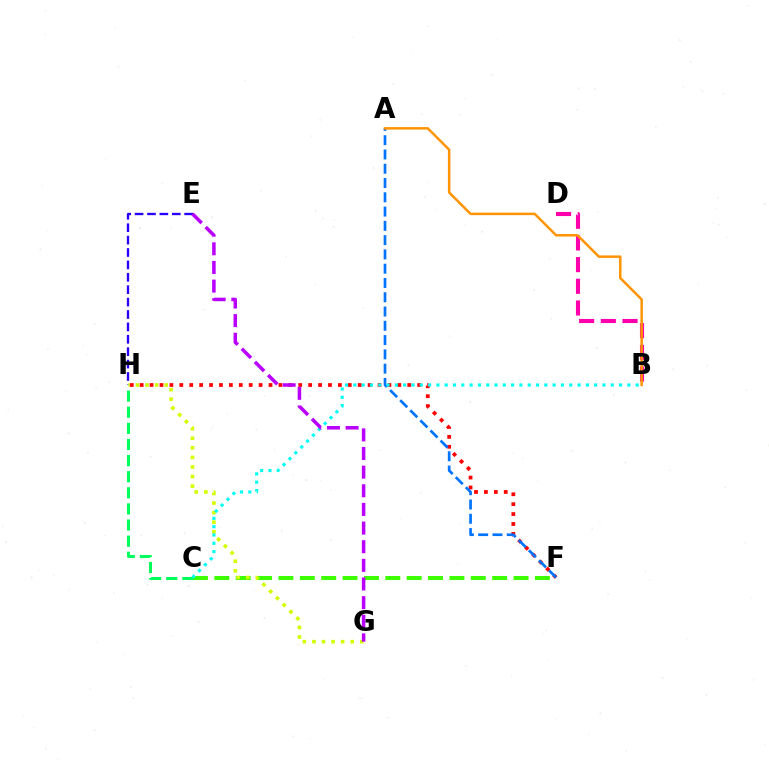{('C', 'F'): [{'color': '#3dff00', 'line_style': 'dashed', 'thickness': 2.9}], ('B', 'D'): [{'color': '#ff00ac', 'line_style': 'dashed', 'thickness': 2.95}], ('C', 'H'): [{'color': '#00ff5c', 'line_style': 'dashed', 'thickness': 2.19}], ('E', 'H'): [{'color': '#2500ff', 'line_style': 'dashed', 'thickness': 1.68}], ('G', 'H'): [{'color': '#d1ff00', 'line_style': 'dotted', 'thickness': 2.6}], ('F', 'H'): [{'color': '#ff0000', 'line_style': 'dotted', 'thickness': 2.69}], ('A', 'F'): [{'color': '#0074ff', 'line_style': 'dashed', 'thickness': 1.94}], ('A', 'B'): [{'color': '#ff9400', 'line_style': 'solid', 'thickness': 1.79}], ('B', 'C'): [{'color': '#00fff6', 'line_style': 'dotted', 'thickness': 2.26}], ('E', 'G'): [{'color': '#b900ff', 'line_style': 'dashed', 'thickness': 2.53}]}